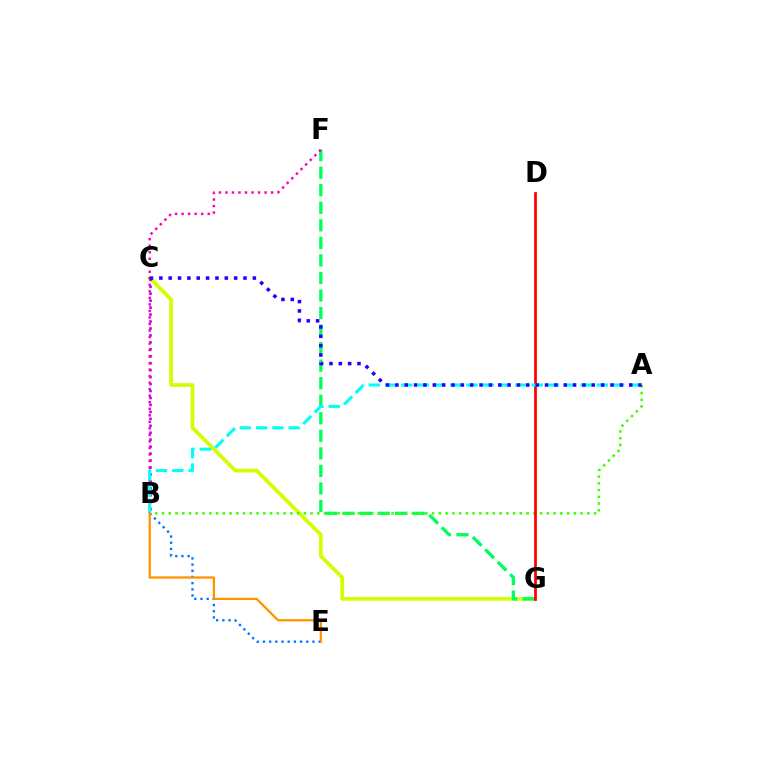{('C', 'G'): [{'color': '#d1ff00', 'line_style': 'solid', 'thickness': 2.7}], ('B', 'C'): [{'color': '#b900ff', 'line_style': 'dotted', 'thickness': 1.89}], ('B', 'E'): [{'color': '#0074ff', 'line_style': 'dotted', 'thickness': 1.68}, {'color': '#ff9400', 'line_style': 'solid', 'thickness': 1.65}], ('F', 'G'): [{'color': '#00ff5c', 'line_style': 'dashed', 'thickness': 2.38}], ('B', 'F'): [{'color': '#ff00ac', 'line_style': 'dotted', 'thickness': 1.77}], ('A', 'B'): [{'color': '#3dff00', 'line_style': 'dotted', 'thickness': 1.83}, {'color': '#00fff6', 'line_style': 'dashed', 'thickness': 2.21}], ('D', 'G'): [{'color': '#ff0000', 'line_style': 'solid', 'thickness': 1.98}], ('A', 'C'): [{'color': '#2500ff', 'line_style': 'dotted', 'thickness': 2.54}]}